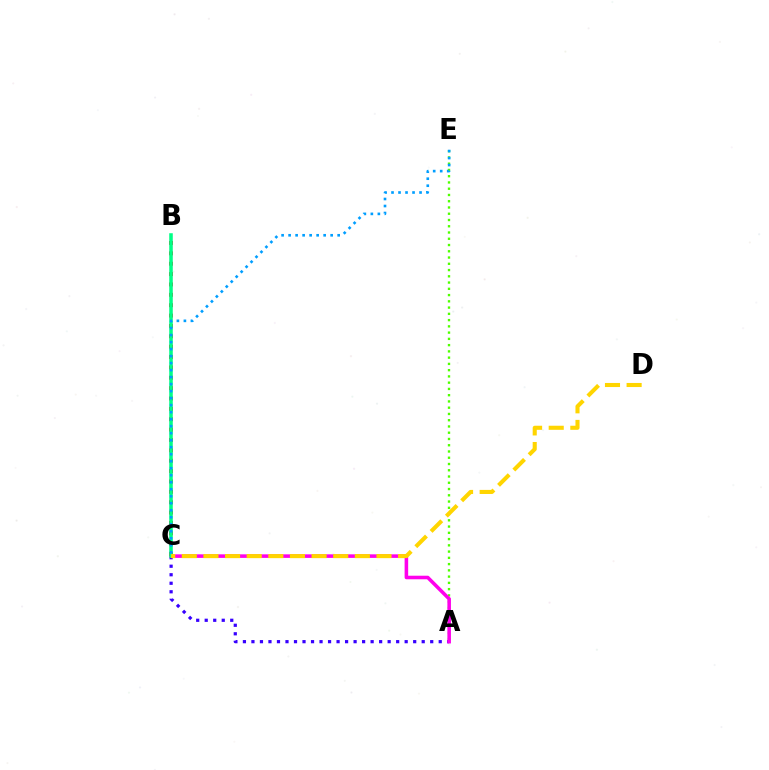{('A', 'E'): [{'color': '#4fff00', 'line_style': 'dotted', 'thickness': 1.7}], ('A', 'C'): [{'color': '#3700ff', 'line_style': 'dotted', 'thickness': 2.31}, {'color': '#ff00ed', 'line_style': 'solid', 'thickness': 2.56}], ('B', 'C'): [{'color': '#ff0000', 'line_style': 'dotted', 'thickness': 2.82}, {'color': '#00ff86', 'line_style': 'solid', 'thickness': 2.55}], ('C', 'D'): [{'color': '#ffd500', 'line_style': 'dashed', 'thickness': 2.94}], ('C', 'E'): [{'color': '#009eff', 'line_style': 'dotted', 'thickness': 1.9}]}